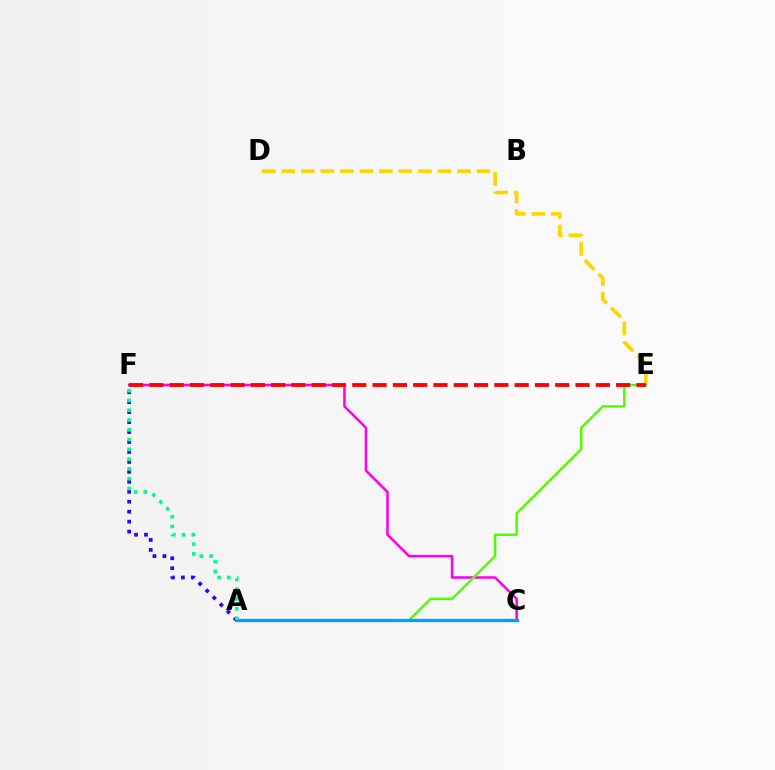{('D', 'E'): [{'color': '#ffd500', 'line_style': 'dashed', 'thickness': 2.65}], ('C', 'F'): [{'color': '#ff00ed', 'line_style': 'solid', 'thickness': 1.83}], ('A', 'E'): [{'color': '#4fff00', 'line_style': 'solid', 'thickness': 1.78}], ('A', 'C'): [{'color': '#009eff', 'line_style': 'solid', 'thickness': 2.4}], ('E', 'F'): [{'color': '#ff0000', 'line_style': 'dashed', 'thickness': 2.76}], ('A', 'F'): [{'color': '#3700ff', 'line_style': 'dotted', 'thickness': 2.71}, {'color': '#00ff86', 'line_style': 'dotted', 'thickness': 2.66}]}